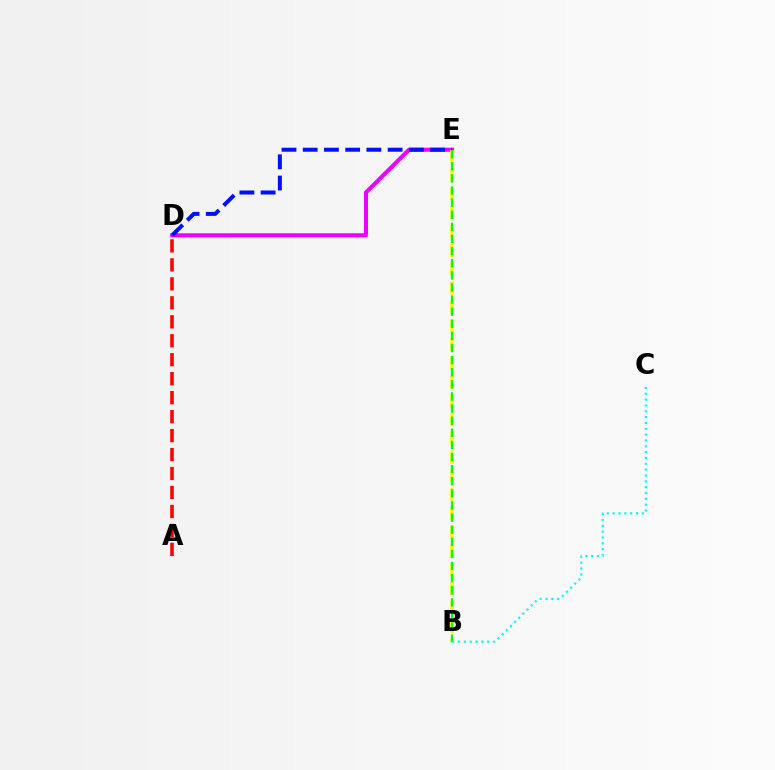{('D', 'E'): [{'color': '#ee00ff', 'line_style': 'solid', 'thickness': 2.93}, {'color': '#0010ff', 'line_style': 'dashed', 'thickness': 2.88}], ('B', 'E'): [{'color': '#fcf500', 'line_style': 'dashed', 'thickness': 2.55}, {'color': '#08ff00', 'line_style': 'dashed', 'thickness': 1.65}], ('A', 'D'): [{'color': '#ff0000', 'line_style': 'dashed', 'thickness': 2.58}], ('B', 'C'): [{'color': '#00fff6', 'line_style': 'dotted', 'thickness': 1.59}]}